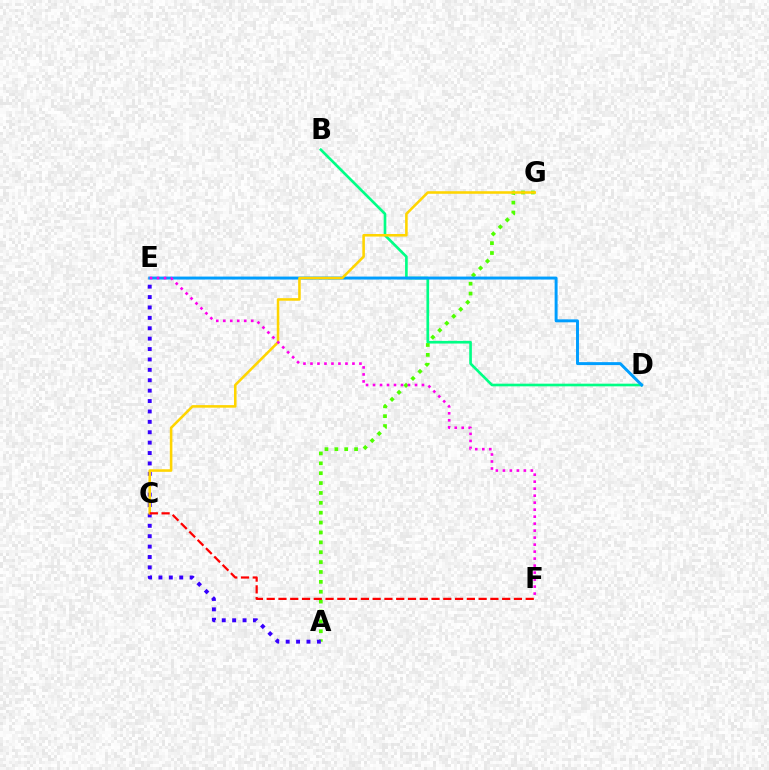{('B', 'D'): [{'color': '#00ff86', 'line_style': 'solid', 'thickness': 1.91}], ('A', 'G'): [{'color': '#4fff00', 'line_style': 'dotted', 'thickness': 2.68}], ('A', 'E'): [{'color': '#3700ff', 'line_style': 'dotted', 'thickness': 2.83}], ('D', 'E'): [{'color': '#009eff', 'line_style': 'solid', 'thickness': 2.13}], ('C', 'G'): [{'color': '#ffd500', 'line_style': 'solid', 'thickness': 1.85}], ('E', 'F'): [{'color': '#ff00ed', 'line_style': 'dotted', 'thickness': 1.9}], ('C', 'F'): [{'color': '#ff0000', 'line_style': 'dashed', 'thickness': 1.6}]}